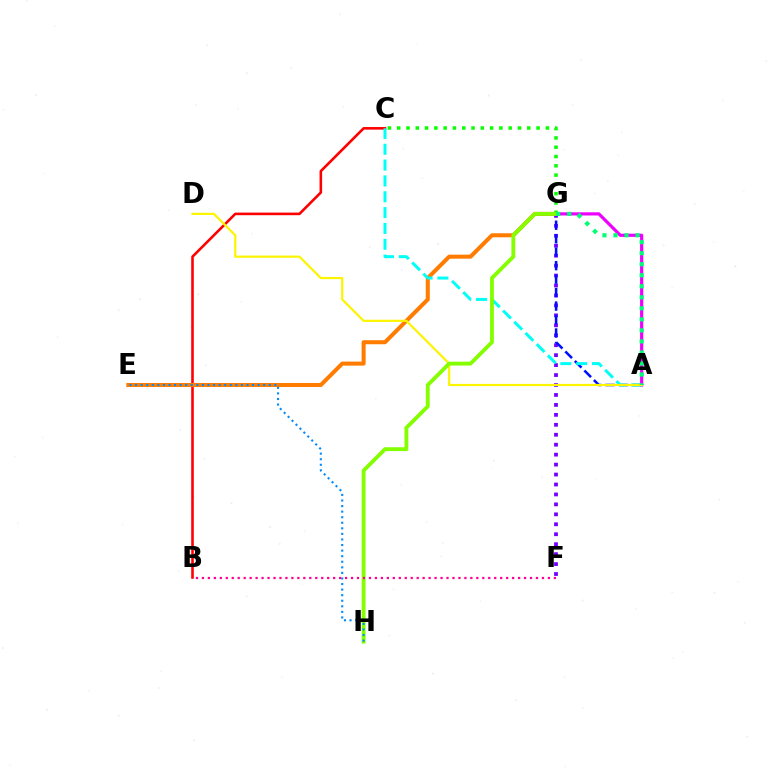{('C', 'G'): [{'color': '#08ff00', 'line_style': 'dotted', 'thickness': 2.52}], ('F', 'G'): [{'color': '#7200ff', 'line_style': 'dotted', 'thickness': 2.7}], ('B', 'C'): [{'color': '#ff0000', 'line_style': 'solid', 'thickness': 1.87}], ('A', 'G'): [{'color': '#0010ff', 'line_style': 'dashed', 'thickness': 1.83}, {'color': '#ee00ff', 'line_style': 'solid', 'thickness': 2.29}, {'color': '#00ff74', 'line_style': 'dotted', 'thickness': 3.0}], ('E', 'G'): [{'color': '#ff7c00', 'line_style': 'solid', 'thickness': 2.9}], ('A', 'C'): [{'color': '#00fff6', 'line_style': 'dashed', 'thickness': 2.15}], ('A', 'D'): [{'color': '#fcf500', 'line_style': 'solid', 'thickness': 1.58}], ('G', 'H'): [{'color': '#84ff00', 'line_style': 'solid', 'thickness': 2.76}], ('E', 'H'): [{'color': '#008cff', 'line_style': 'dotted', 'thickness': 1.51}], ('B', 'F'): [{'color': '#ff0094', 'line_style': 'dotted', 'thickness': 1.62}]}